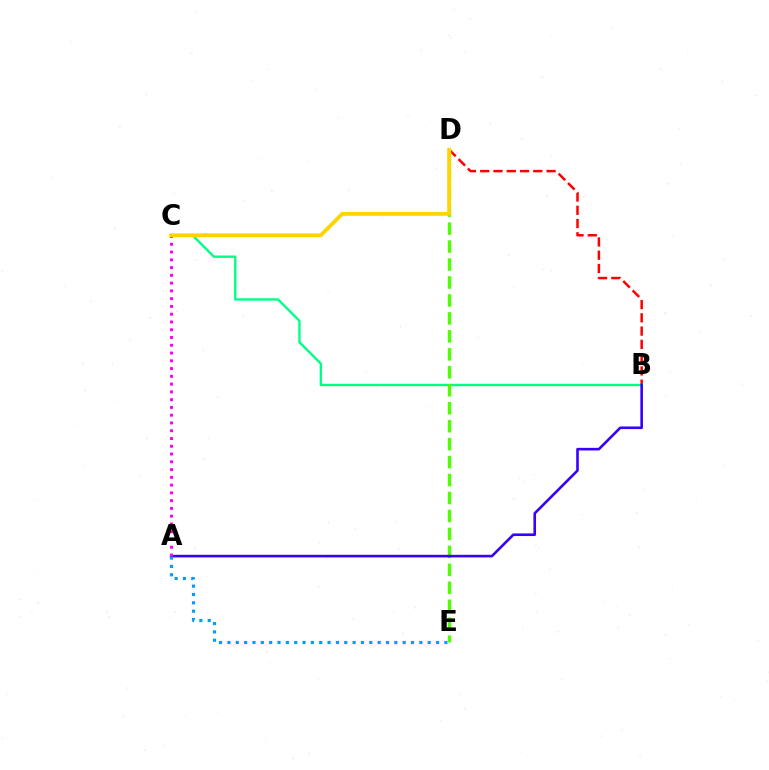{('B', 'D'): [{'color': '#ff0000', 'line_style': 'dashed', 'thickness': 1.8}], ('B', 'C'): [{'color': '#00ff86', 'line_style': 'solid', 'thickness': 1.71}], ('D', 'E'): [{'color': '#4fff00', 'line_style': 'dashed', 'thickness': 2.44}], ('A', 'B'): [{'color': '#3700ff', 'line_style': 'solid', 'thickness': 1.88}], ('A', 'C'): [{'color': '#ff00ed', 'line_style': 'dotted', 'thickness': 2.11}], ('A', 'E'): [{'color': '#009eff', 'line_style': 'dotted', 'thickness': 2.27}], ('C', 'D'): [{'color': '#ffd500', 'line_style': 'solid', 'thickness': 2.75}]}